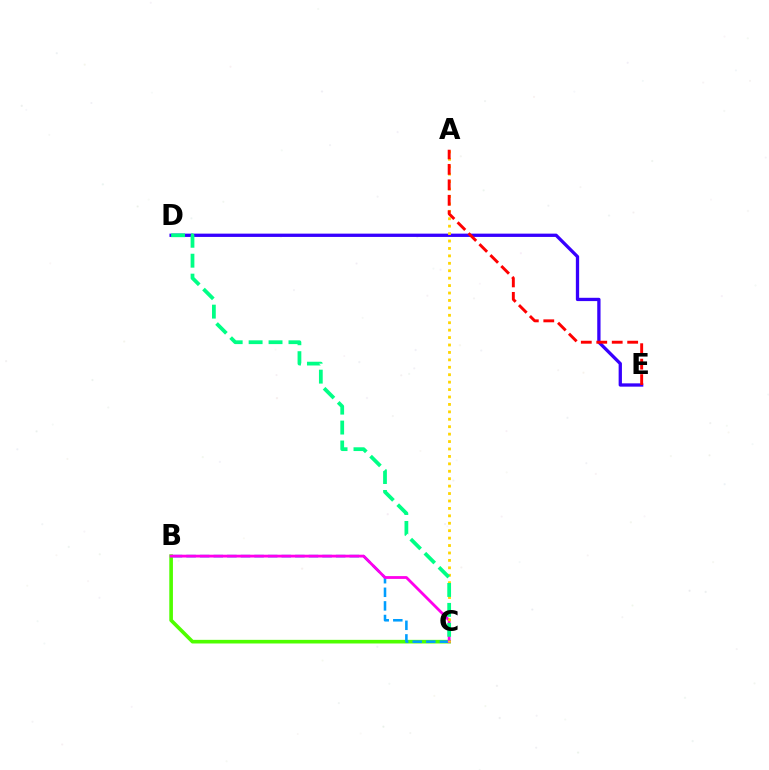{('D', 'E'): [{'color': '#3700ff', 'line_style': 'solid', 'thickness': 2.37}], ('B', 'C'): [{'color': '#4fff00', 'line_style': 'solid', 'thickness': 2.62}, {'color': '#009eff', 'line_style': 'dashed', 'thickness': 1.85}, {'color': '#ff00ed', 'line_style': 'solid', 'thickness': 2.01}], ('A', 'C'): [{'color': '#ffd500', 'line_style': 'dotted', 'thickness': 2.02}], ('A', 'E'): [{'color': '#ff0000', 'line_style': 'dashed', 'thickness': 2.1}], ('C', 'D'): [{'color': '#00ff86', 'line_style': 'dashed', 'thickness': 2.71}]}